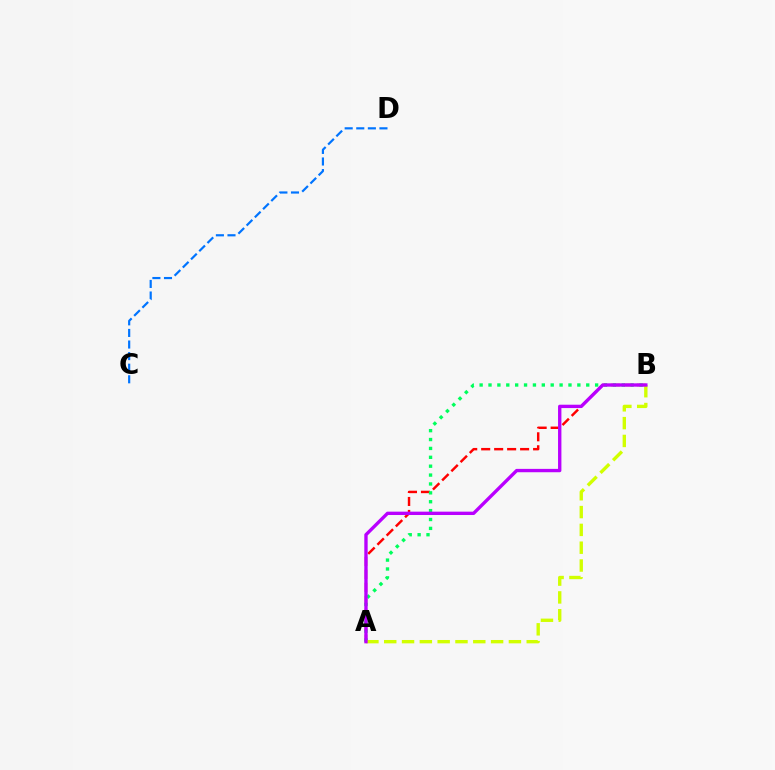{('C', 'D'): [{'color': '#0074ff', 'line_style': 'dashed', 'thickness': 1.57}], ('A', 'B'): [{'color': '#ff0000', 'line_style': 'dashed', 'thickness': 1.76}, {'color': '#00ff5c', 'line_style': 'dotted', 'thickness': 2.41}, {'color': '#d1ff00', 'line_style': 'dashed', 'thickness': 2.42}, {'color': '#b900ff', 'line_style': 'solid', 'thickness': 2.42}]}